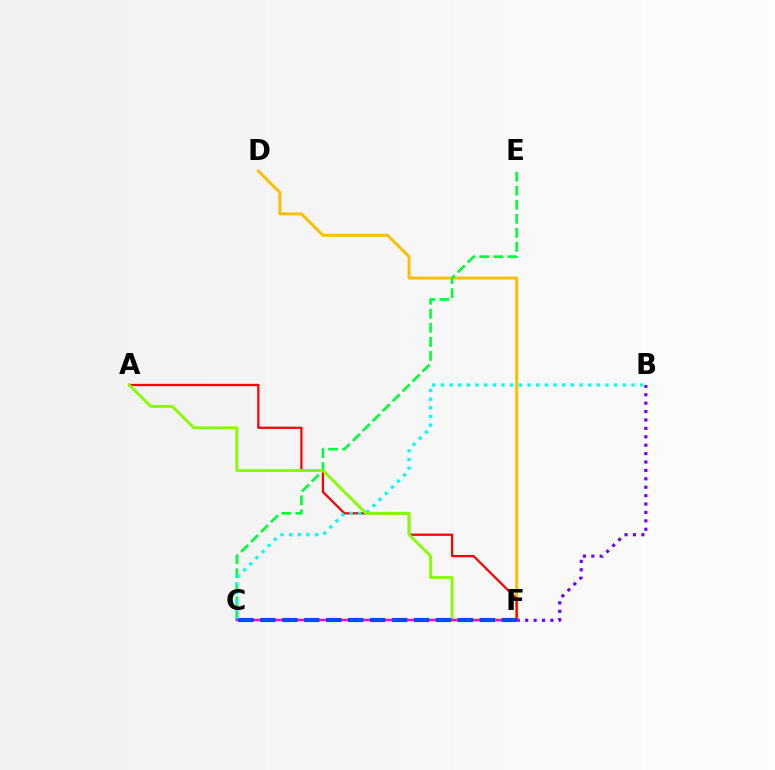{('D', 'F'): [{'color': '#ffbd00', 'line_style': 'solid', 'thickness': 2.1}], ('B', 'F'): [{'color': '#7200ff', 'line_style': 'dotted', 'thickness': 2.29}], ('A', 'F'): [{'color': '#ff0000', 'line_style': 'solid', 'thickness': 1.62}, {'color': '#84ff00', 'line_style': 'solid', 'thickness': 2.05}], ('C', 'E'): [{'color': '#00ff39', 'line_style': 'dashed', 'thickness': 1.91}], ('B', 'C'): [{'color': '#00fff6', 'line_style': 'dotted', 'thickness': 2.35}], ('C', 'F'): [{'color': '#ff00cf', 'line_style': 'solid', 'thickness': 1.8}, {'color': '#004bff', 'line_style': 'dashed', 'thickness': 2.98}]}